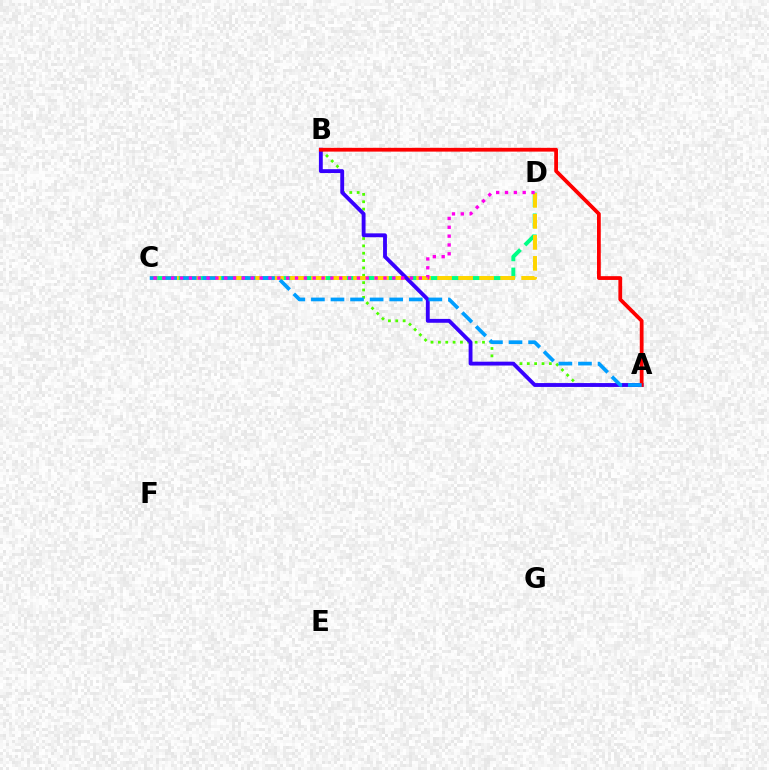{('C', 'D'): [{'color': '#00ff86', 'line_style': 'dashed', 'thickness': 2.85}, {'color': '#ffd500', 'line_style': 'dashed', 'thickness': 2.85}, {'color': '#ff00ed', 'line_style': 'dotted', 'thickness': 2.4}], ('A', 'B'): [{'color': '#4fff00', 'line_style': 'dotted', 'thickness': 2.0}, {'color': '#3700ff', 'line_style': 'solid', 'thickness': 2.77}, {'color': '#ff0000', 'line_style': 'solid', 'thickness': 2.72}], ('A', 'C'): [{'color': '#009eff', 'line_style': 'dashed', 'thickness': 2.66}]}